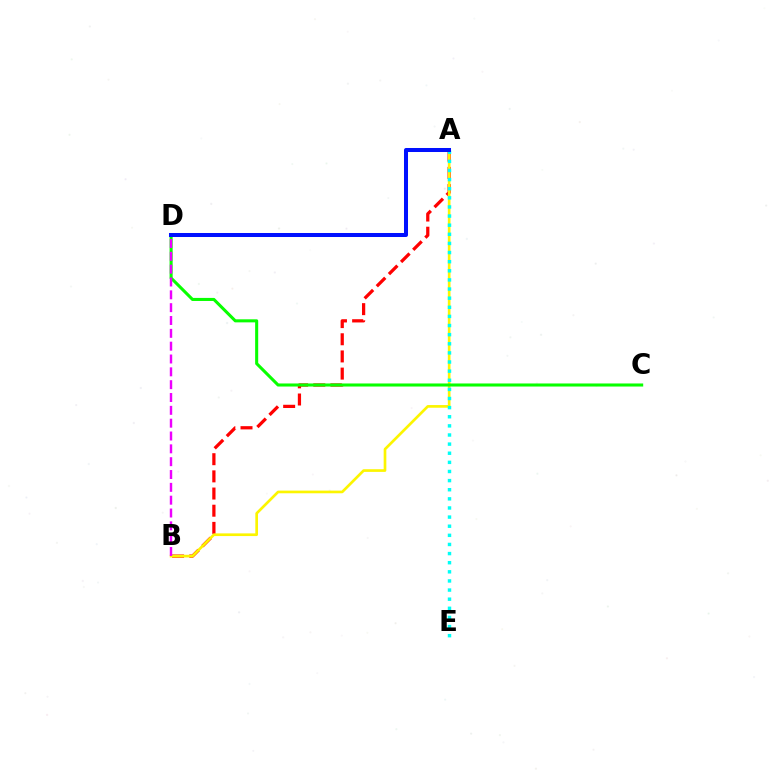{('A', 'B'): [{'color': '#ff0000', 'line_style': 'dashed', 'thickness': 2.33}, {'color': '#fcf500', 'line_style': 'solid', 'thickness': 1.93}], ('C', 'D'): [{'color': '#08ff00', 'line_style': 'solid', 'thickness': 2.2}], ('A', 'E'): [{'color': '#00fff6', 'line_style': 'dotted', 'thickness': 2.48}], ('B', 'D'): [{'color': '#ee00ff', 'line_style': 'dashed', 'thickness': 1.74}], ('A', 'D'): [{'color': '#0010ff', 'line_style': 'solid', 'thickness': 2.89}]}